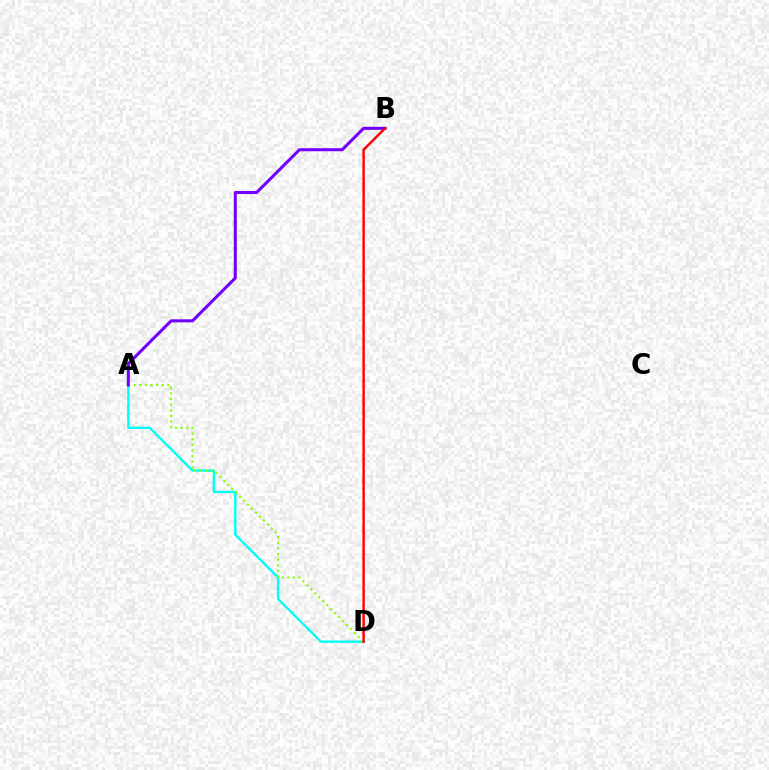{('A', 'D'): [{'color': '#00fff6', 'line_style': 'solid', 'thickness': 1.71}, {'color': '#84ff00', 'line_style': 'dotted', 'thickness': 1.52}], ('A', 'B'): [{'color': '#7200ff', 'line_style': 'solid', 'thickness': 2.2}], ('B', 'D'): [{'color': '#ff0000', 'line_style': 'solid', 'thickness': 1.74}]}